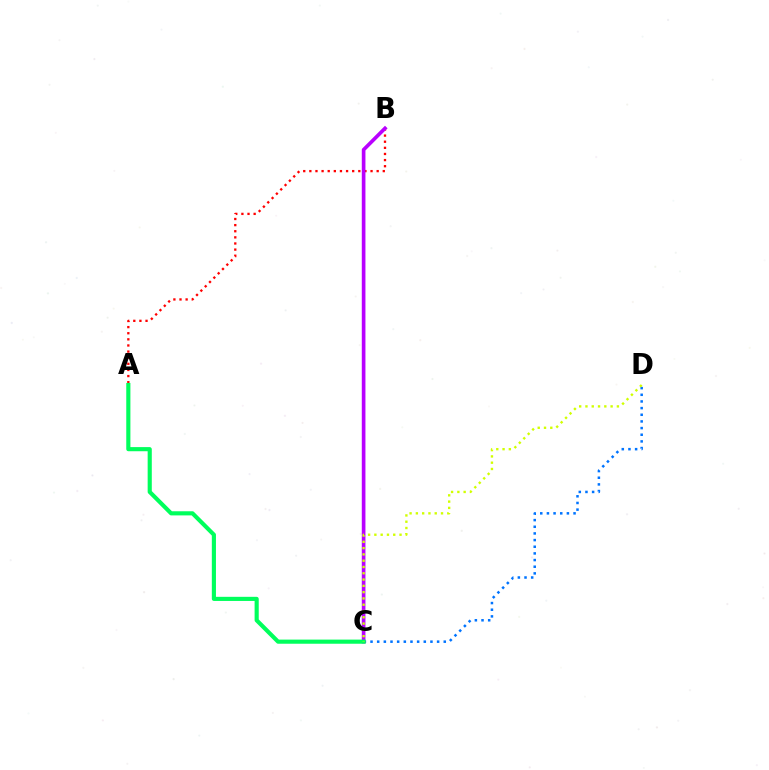{('A', 'B'): [{'color': '#ff0000', 'line_style': 'dotted', 'thickness': 1.66}], ('C', 'D'): [{'color': '#0074ff', 'line_style': 'dotted', 'thickness': 1.81}, {'color': '#d1ff00', 'line_style': 'dotted', 'thickness': 1.71}], ('B', 'C'): [{'color': '#b900ff', 'line_style': 'solid', 'thickness': 2.63}], ('A', 'C'): [{'color': '#00ff5c', 'line_style': 'solid', 'thickness': 2.98}]}